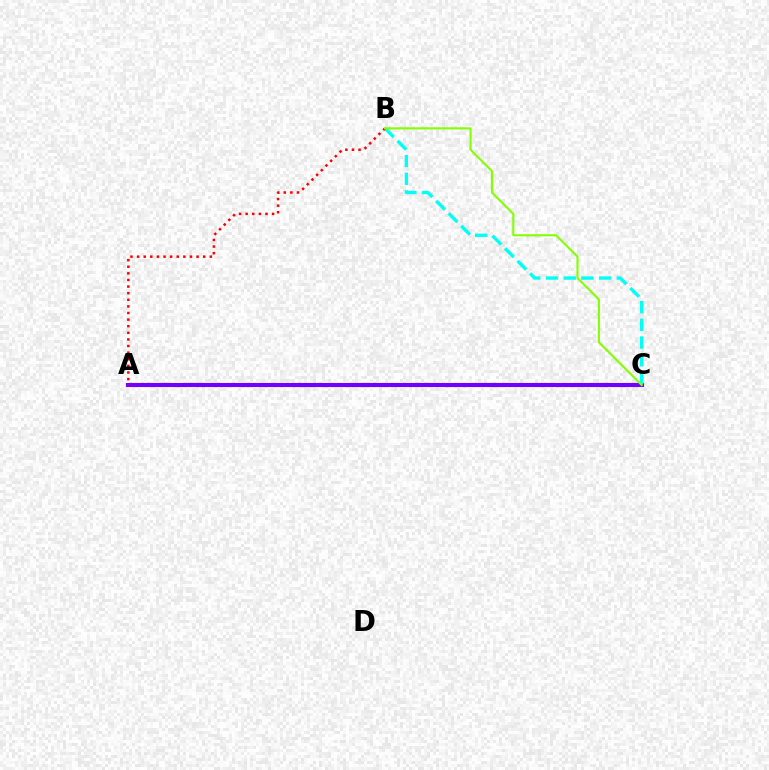{('A', 'C'): [{'color': '#7200ff', 'line_style': 'solid', 'thickness': 2.96}], ('B', 'C'): [{'color': '#00fff6', 'line_style': 'dashed', 'thickness': 2.41}, {'color': '#84ff00', 'line_style': 'solid', 'thickness': 1.51}], ('A', 'B'): [{'color': '#ff0000', 'line_style': 'dotted', 'thickness': 1.8}]}